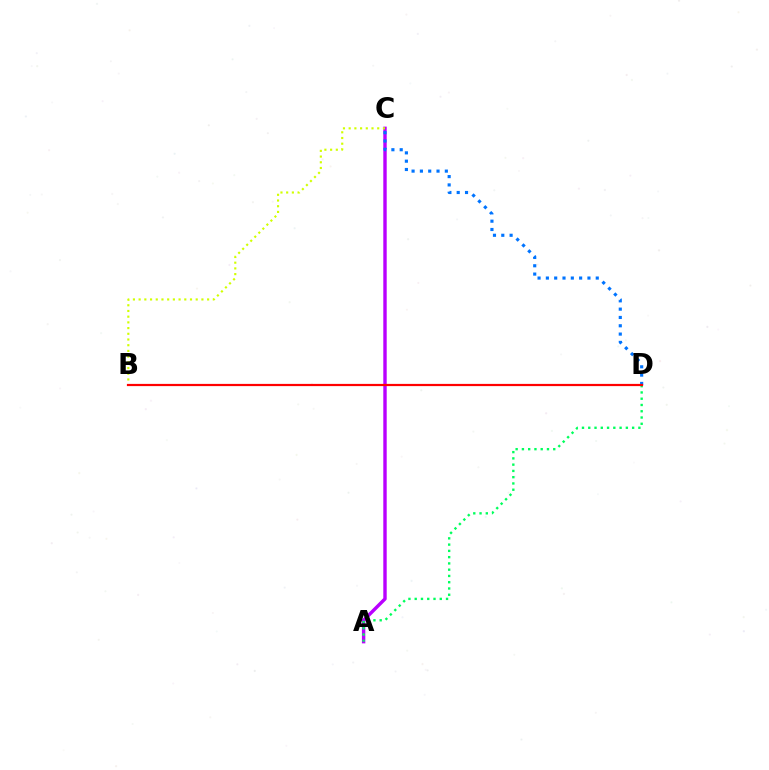{('A', 'C'): [{'color': '#b900ff', 'line_style': 'solid', 'thickness': 2.45}], ('B', 'C'): [{'color': '#d1ff00', 'line_style': 'dotted', 'thickness': 1.55}], ('A', 'D'): [{'color': '#00ff5c', 'line_style': 'dotted', 'thickness': 1.7}], ('C', 'D'): [{'color': '#0074ff', 'line_style': 'dotted', 'thickness': 2.26}], ('B', 'D'): [{'color': '#ff0000', 'line_style': 'solid', 'thickness': 1.59}]}